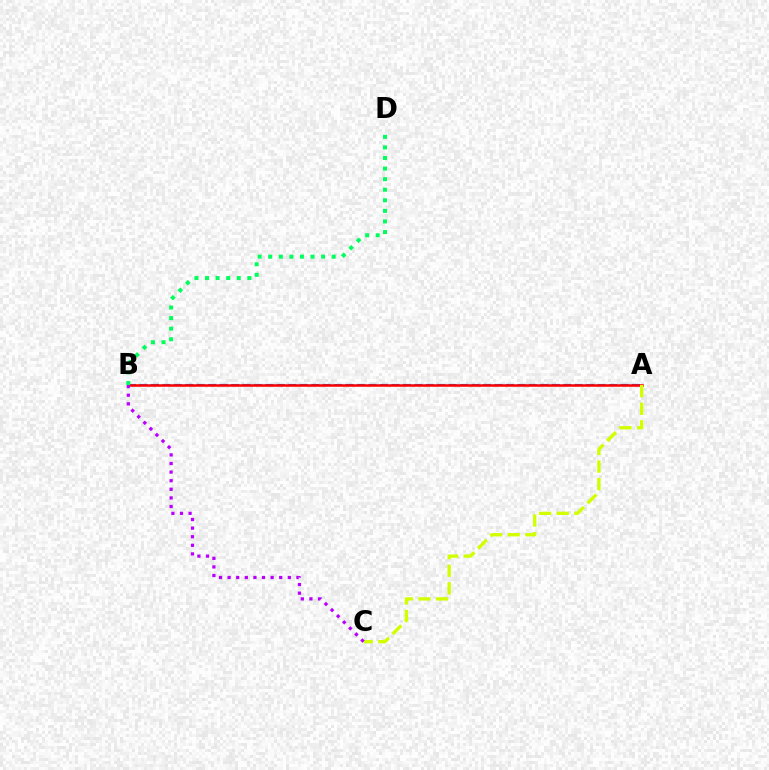{('A', 'B'): [{'color': '#0074ff', 'line_style': 'dashed', 'thickness': 1.56}, {'color': '#ff0000', 'line_style': 'solid', 'thickness': 1.82}], ('B', 'D'): [{'color': '#00ff5c', 'line_style': 'dotted', 'thickness': 2.87}], ('A', 'C'): [{'color': '#d1ff00', 'line_style': 'dashed', 'thickness': 2.39}], ('B', 'C'): [{'color': '#b900ff', 'line_style': 'dotted', 'thickness': 2.34}]}